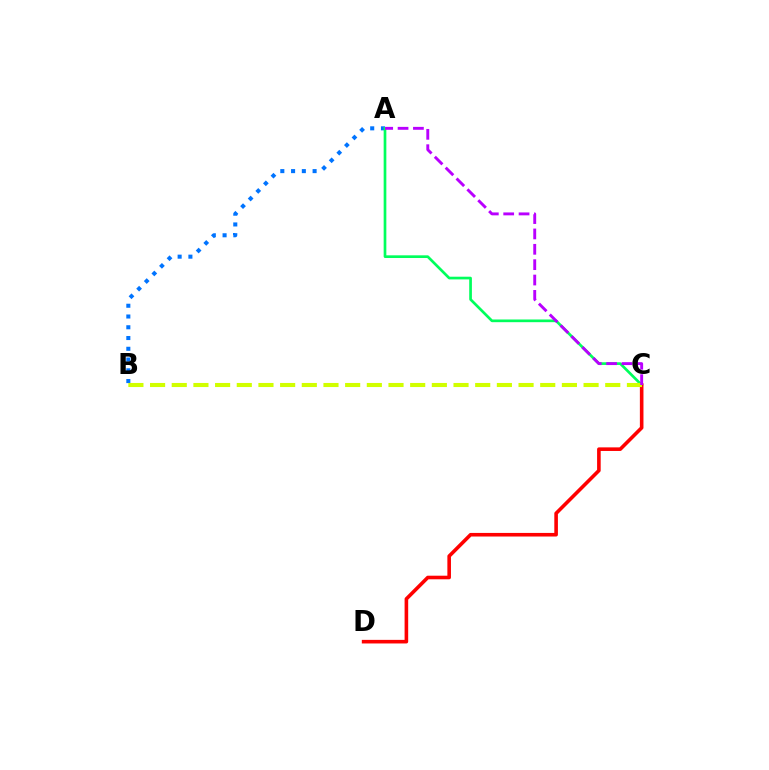{('A', 'B'): [{'color': '#0074ff', 'line_style': 'dotted', 'thickness': 2.92}], ('A', 'C'): [{'color': '#00ff5c', 'line_style': 'solid', 'thickness': 1.94}, {'color': '#b900ff', 'line_style': 'dashed', 'thickness': 2.09}], ('C', 'D'): [{'color': '#ff0000', 'line_style': 'solid', 'thickness': 2.59}], ('B', 'C'): [{'color': '#d1ff00', 'line_style': 'dashed', 'thickness': 2.94}]}